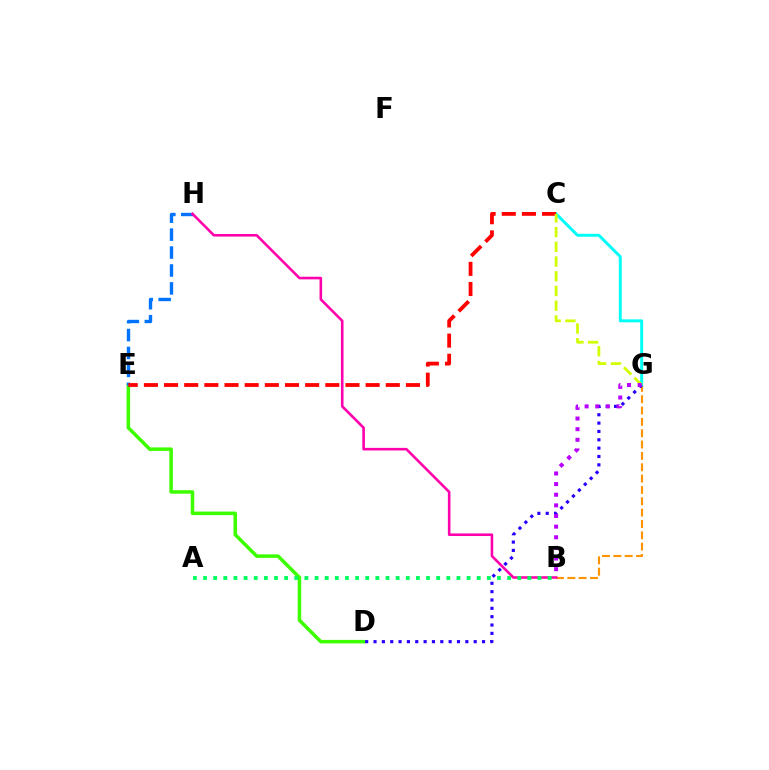{('B', 'G'): [{'color': '#ff9400', 'line_style': 'dashed', 'thickness': 1.54}, {'color': '#b900ff', 'line_style': 'dotted', 'thickness': 2.89}], ('D', 'E'): [{'color': '#3dff00', 'line_style': 'solid', 'thickness': 2.54}], ('C', 'G'): [{'color': '#00fff6', 'line_style': 'solid', 'thickness': 2.13}, {'color': '#d1ff00', 'line_style': 'dashed', 'thickness': 2.0}], ('E', 'H'): [{'color': '#0074ff', 'line_style': 'dashed', 'thickness': 2.44}], ('B', 'H'): [{'color': '#ff00ac', 'line_style': 'solid', 'thickness': 1.87}], ('C', 'E'): [{'color': '#ff0000', 'line_style': 'dashed', 'thickness': 2.74}], ('D', 'G'): [{'color': '#2500ff', 'line_style': 'dotted', 'thickness': 2.27}], ('A', 'B'): [{'color': '#00ff5c', 'line_style': 'dotted', 'thickness': 2.75}]}